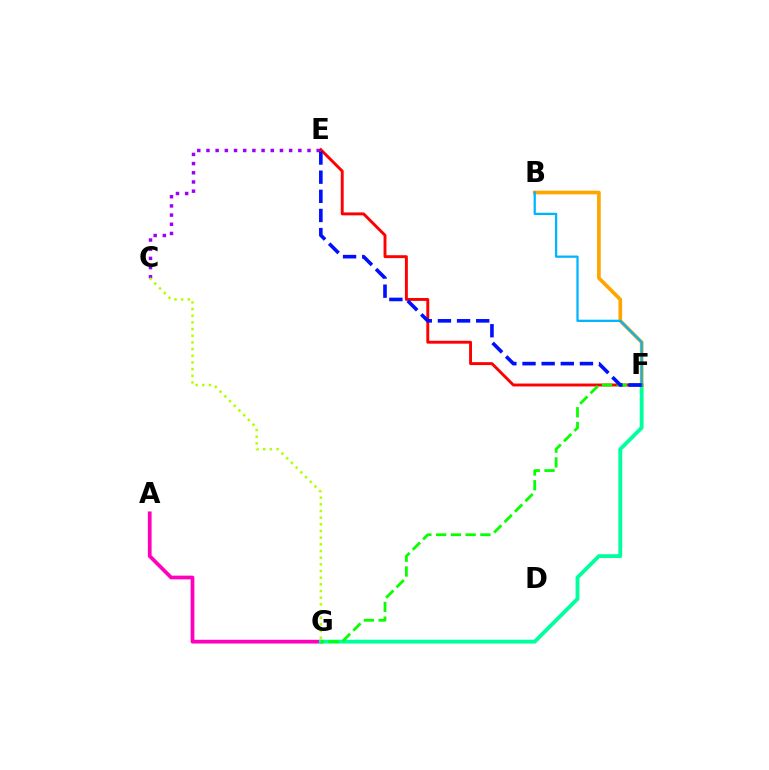{('C', 'E'): [{'color': '#9b00ff', 'line_style': 'dotted', 'thickness': 2.5}], ('A', 'G'): [{'color': '#ff00bd', 'line_style': 'solid', 'thickness': 2.69}], ('F', 'G'): [{'color': '#00ff9d', 'line_style': 'solid', 'thickness': 2.77}, {'color': '#08ff00', 'line_style': 'dashed', 'thickness': 2.0}], ('B', 'F'): [{'color': '#ffa500', 'line_style': 'solid', 'thickness': 2.65}, {'color': '#00b5ff', 'line_style': 'solid', 'thickness': 1.63}], ('E', 'F'): [{'color': '#ff0000', 'line_style': 'solid', 'thickness': 2.1}, {'color': '#0010ff', 'line_style': 'dashed', 'thickness': 2.6}], ('C', 'G'): [{'color': '#b3ff00', 'line_style': 'dotted', 'thickness': 1.81}]}